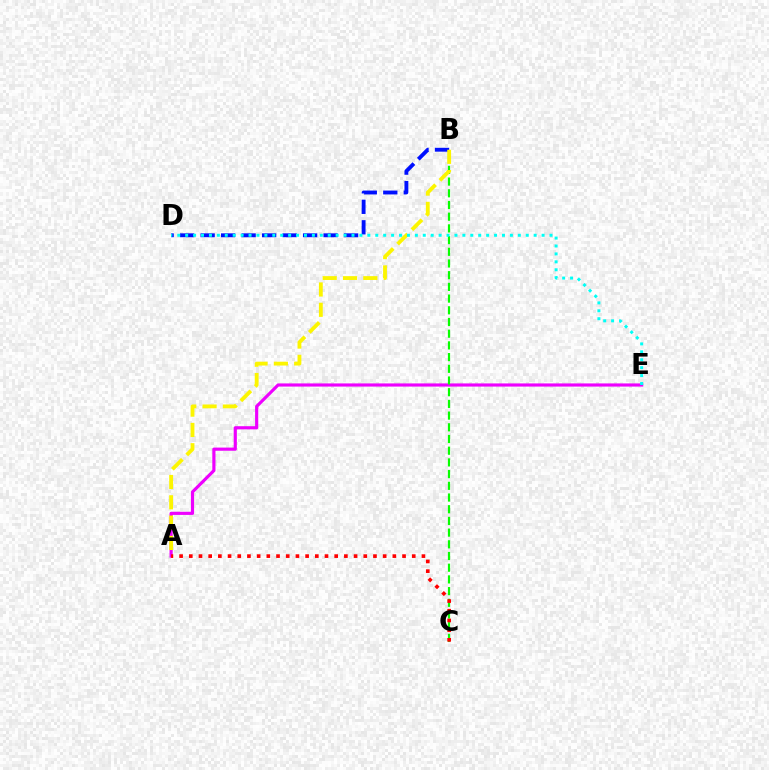{('A', 'E'): [{'color': '#ee00ff', 'line_style': 'solid', 'thickness': 2.27}], ('B', 'D'): [{'color': '#0010ff', 'line_style': 'dashed', 'thickness': 2.78}], ('B', 'C'): [{'color': '#08ff00', 'line_style': 'dashed', 'thickness': 1.59}], ('A', 'B'): [{'color': '#fcf500', 'line_style': 'dashed', 'thickness': 2.76}], ('D', 'E'): [{'color': '#00fff6', 'line_style': 'dotted', 'thickness': 2.15}], ('A', 'C'): [{'color': '#ff0000', 'line_style': 'dotted', 'thickness': 2.63}]}